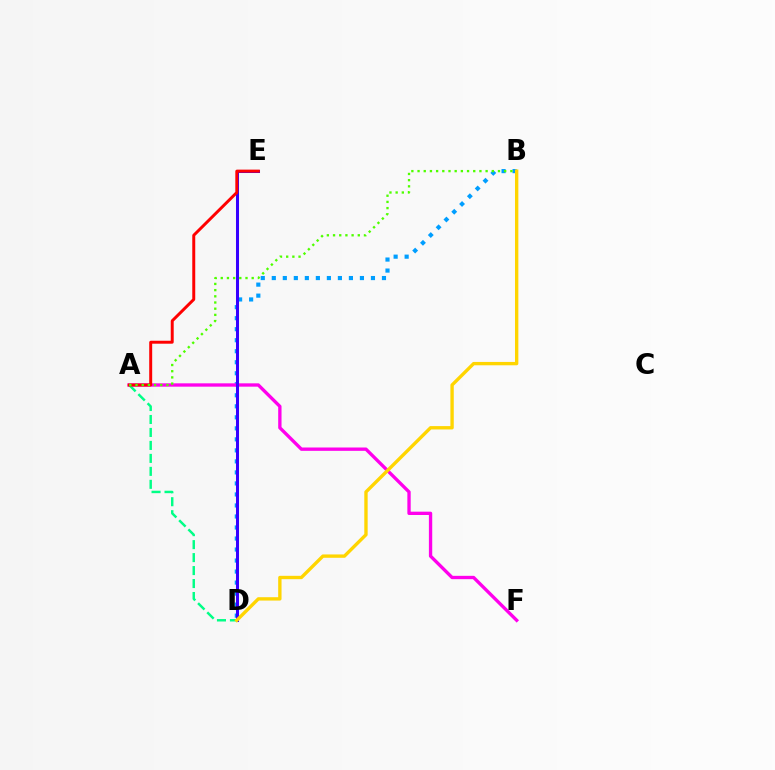{('B', 'D'): [{'color': '#009eff', 'line_style': 'dotted', 'thickness': 2.99}, {'color': '#ffd500', 'line_style': 'solid', 'thickness': 2.42}], ('A', 'F'): [{'color': '#ff00ed', 'line_style': 'solid', 'thickness': 2.4}], ('A', 'D'): [{'color': '#00ff86', 'line_style': 'dashed', 'thickness': 1.76}], ('D', 'E'): [{'color': '#3700ff', 'line_style': 'solid', 'thickness': 2.18}], ('A', 'E'): [{'color': '#ff0000', 'line_style': 'solid', 'thickness': 2.13}], ('A', 'B'): [{'color': '#4fff00', 'line_style': 'dotted', 'thickness': 1.68}]}